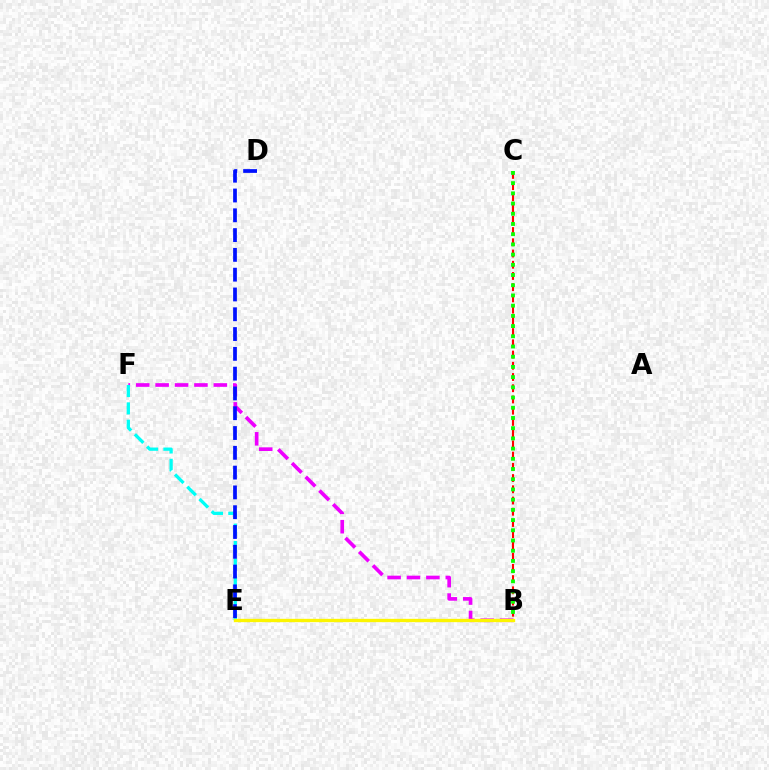{('B', 'C'): [{'color': '#ff0000', 'line_style': 'dashed', 'thickness': 1.53}, {'color': '#08ff00', 'line_style': 'dotted', 'thickness': 2.77}], ('B', 'F'): [{'color': '#ee00ff', 'line_style': 'dashed', 'thickness': 2.64}], ('E', 'F'): [{'color': '#00fff6', 'line_style': 'dashed', 'thickness': 2.35}], ('B', 'E'): [{'color': '#fcf500', 'line_style': 'solid', 'thickness': 2.4}], ('D', 'E'): [{'color': '#0010ff', 'line_style': 'dashed', 'thickness': 2.69}]}